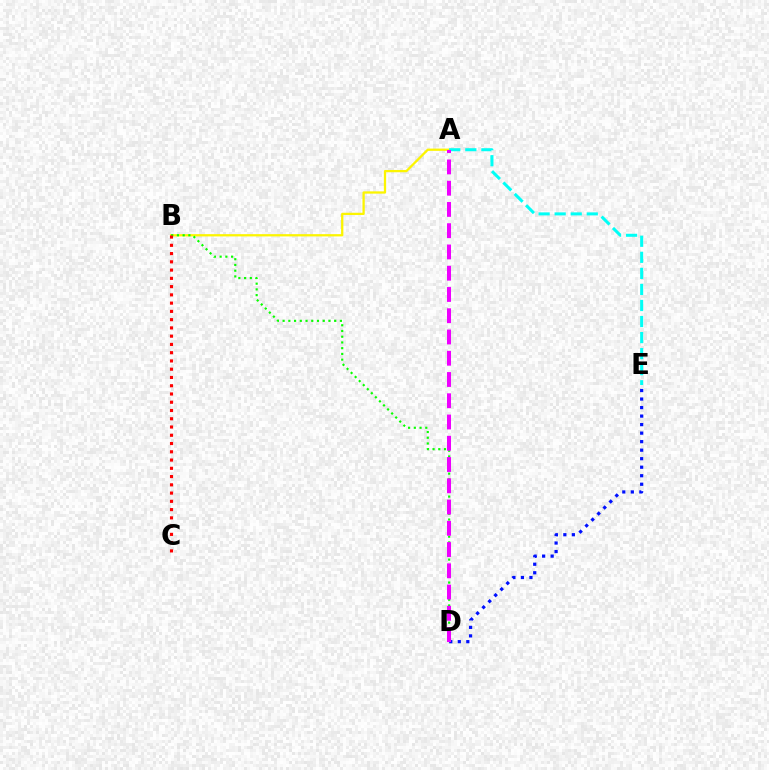{('A', 'B'): [{'color': '#fcf500', 'line_style': 'solid', 'thickness': 1.64}], ('D', 'E'): [{'color': '#0010ff', 'line_style': 'dotted', 'thickness': 2.31}], ('B', 'D'): [{'color': '#08ff00', 'line_style': 'dotted', 'thickness': 1.56}], ('A', 'E'): [{'color': '#00fff6', 'line_style': 'dashed', 'thickness': 2.18}], ('A', 'D'): [{'color': '#ee00ff', 'line_style': 'dashed', 'thickness': 2.89}], ('B', 'C'): [{'color': '#ff0000', 'line_style': 'dotted', 'thickness': 2.24}]}